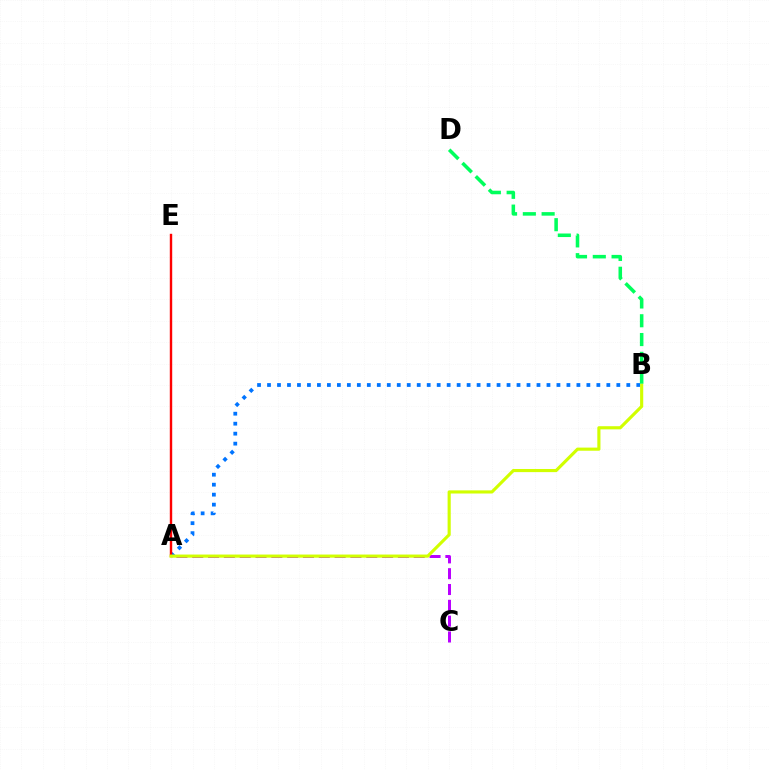{('A', 'B'): [{'color': '#0074ff', 'line_style': 'dotted', 'thickness': 2.71}, {'color': '#d1ff00', 'line_style': 'solid', 'thickness': 2.26}], ('A', 'E'): [{'color': '#ff0000', 'line_style': 'solid', 'thickness': 1.73}], ('A', 'C'): [{'color': '#b900ff', 'line_style': 'dashed', 'thickness': 2.15}], ('B', 'D'): [{'color': '#00ff5c', 'line_style': 'dashed', 'thickness': 2.55}]}